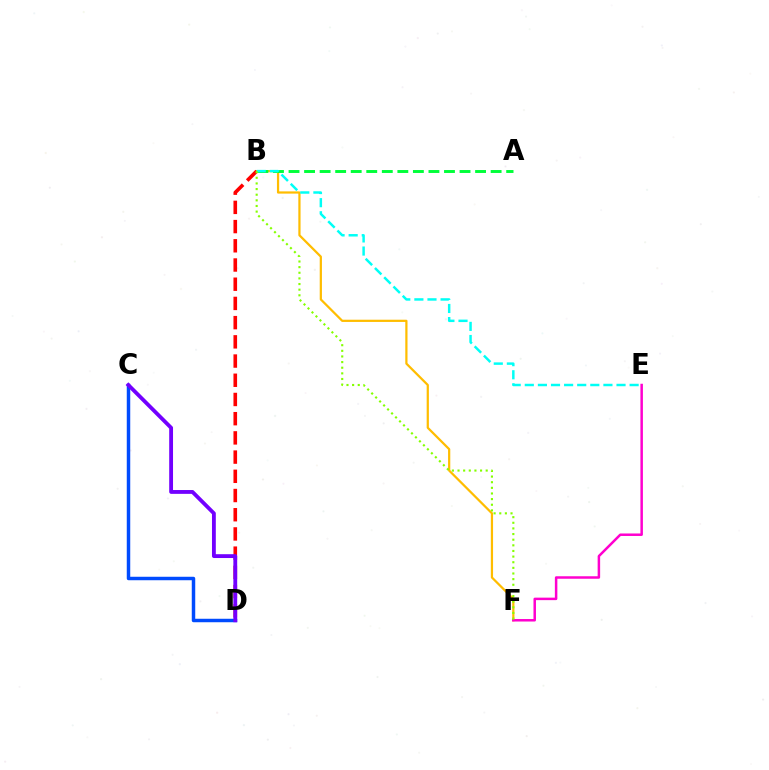{('B', 'F'): [{'color': '#ffbd00', 'line_style': 'solid', 'thickness': 1.6}, {'color': '#84ff00', 'line_style': 'dotted', 'thickness': 1.53}], ('C', 'D'): [{'color': '#004bff', 'line_style': 'solid', 'thickness': 2.49}, {'color': '#7200ff', 'line_style': 'solid', 'thickness': 2.76}], ('B', 'D'): [{'color': '#ff0000', 'line_style': 'dashed', 'thickness': 2.61}], ('A', 'B'): [{'color': '#00ff39', 'line_style': 'dashed', 'thickness': 2.11}], ('E', 'F'): [{'color': '#ff00cf', 'line_style': 'solid', 'thickness': 1.8}], ('B', 'E'): [{'color': '#00fff6', 'line_style': 'dashed', 'thickness': 1.78}]}